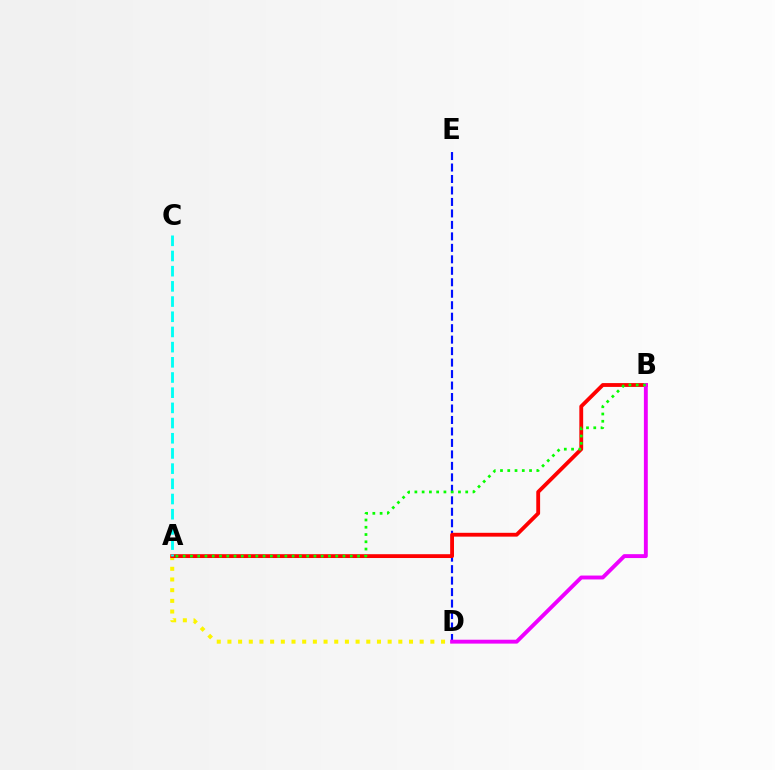{('A', 'D'): [{'color': '#fcf500', 'line_style': 'dotted', 'thickness': 2.9}], ('D', 'E'): [{'color': '#0010ff', 'line_style': 'dashed', 'thickness': 1.56}], ('A', 'B'): [{'color': '#ff0000', 'line_style': 'solid', 'thickness': 2.76}, {'color': '#08ff00', 'line_style': 'dotted', 'thickness': 1.97}], ('B', 'D'): [{'color': '#ee00ff', 'line_style': 'solid', 'thickness': 2.8}], ('A', 'C'): [{'color': '#00fff6', 'line_style': 'dashed', 'thickness': 2.06}]}